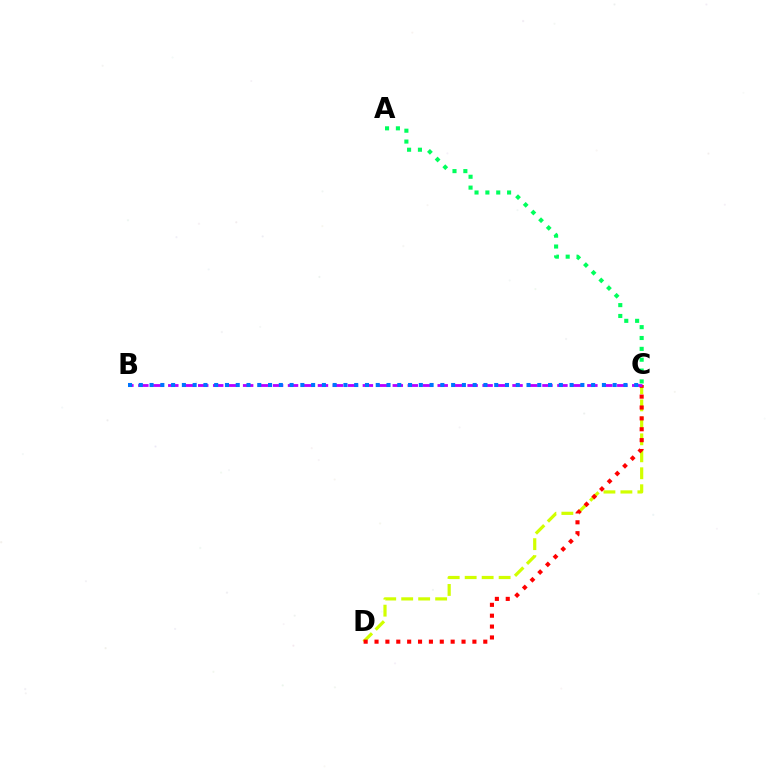{('C', 'D'): [{'color': '#d1ff00', 'line_style': 'dashed', 'thickness': 2.31}, {'color': '#ff0000', 'line_style': 'dotted', 'thickness': 2.95}], ('B', 'C'): [{'color': '#b900ff', 'line_style': 'dashed', 'thickness': 2.03}, {'color': '#0074ff', 'line_style': 'dotted', 'thickness': 2.93}], ('A', 'C'): [{'color': '#00ff5c', 'line_style': 'dotted', 'thickness': 2.95}]}